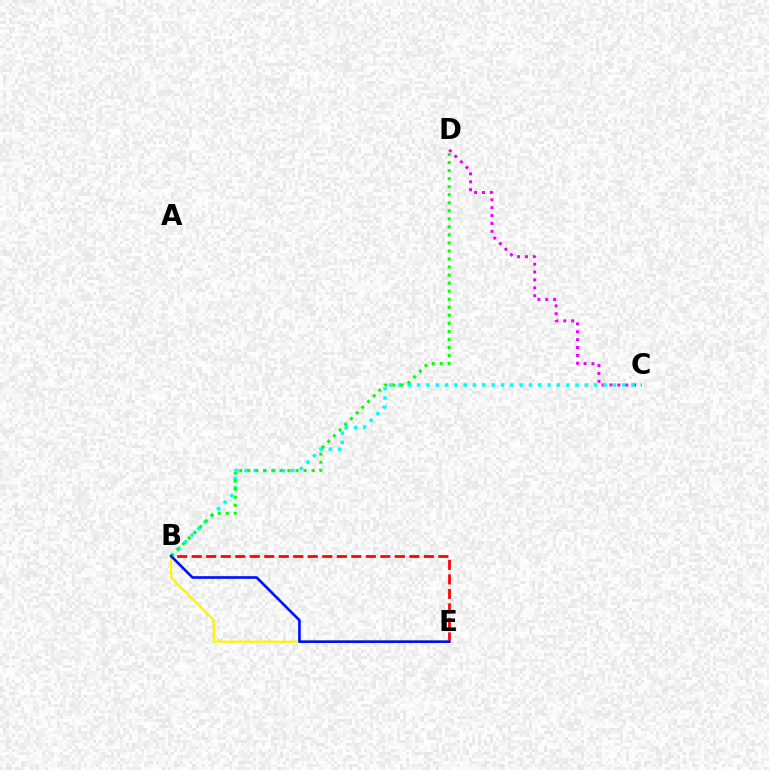{('B', 'E'): [{'color': '#ff0000', 'line_style': 'dashed', 'thickness': 1.97}, {'color': '#fcf500', 'line_style': 'solid', 'thickness': 1.6}, {'color': '#0010ff', 'line_style': 'solid', 'thickness': 1.91}], ('C', 'D'): [{'color': '#ee00ff', 'line_style': 'dotted', 'thickness': 2.14}], ('B', 'C'): [{'color': '#00fff6', 'line_style': 'dotted', 'thickness': 2.53}], ('B', 'D'): [{'color': '#08ff00', 'line_style': 'dotted', 'thickness': 2.18}]}